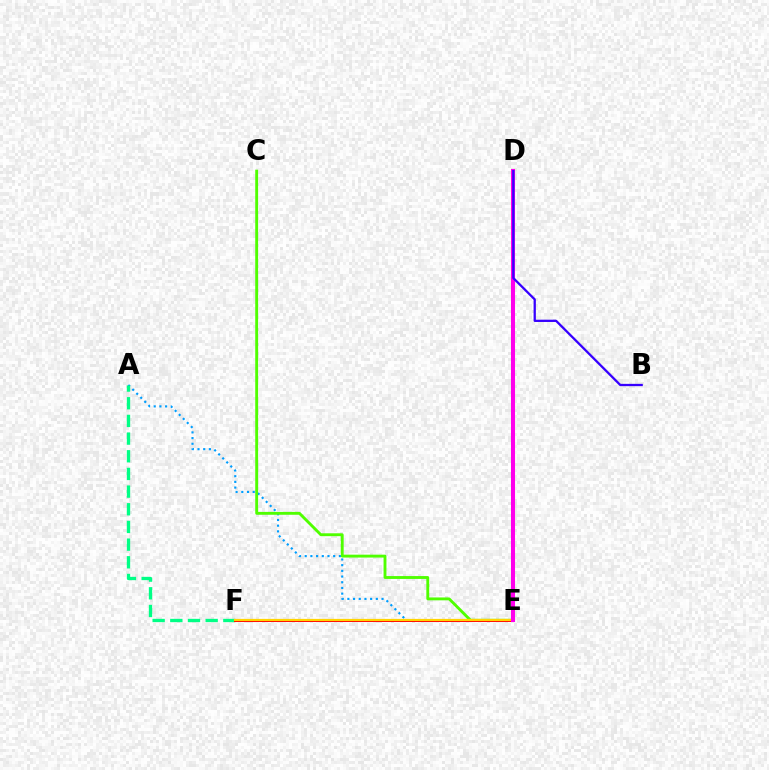{('A', 'E'): [{'color': '#009eff', 'line_style': 'dotted', 'thickness': 1.55}], ('A', 'F'): [{'color': '#00ff86', 'line_style': 'dashed', 'thickness': 2.4}], ('C', 'E'): [{'color': '#4fff00', 'line_style': 'solid', 'thickness': 2.07}], ('E', 'F'): [{'color': '#ff0000', 'line_style': 'solid', 'thickness': 2.17}, {'color': '#ffd500', 'line_style': 'solid', 'thickness': 1.6}], ('D', 'E'): [{'color': '#ff00ed', 'line_style': 'solid', 'thickness': 2.91}], ('B', 'D'): [{'color': '#3700ff', 'line_style': 'solid', 'thickness': 1.65}]}